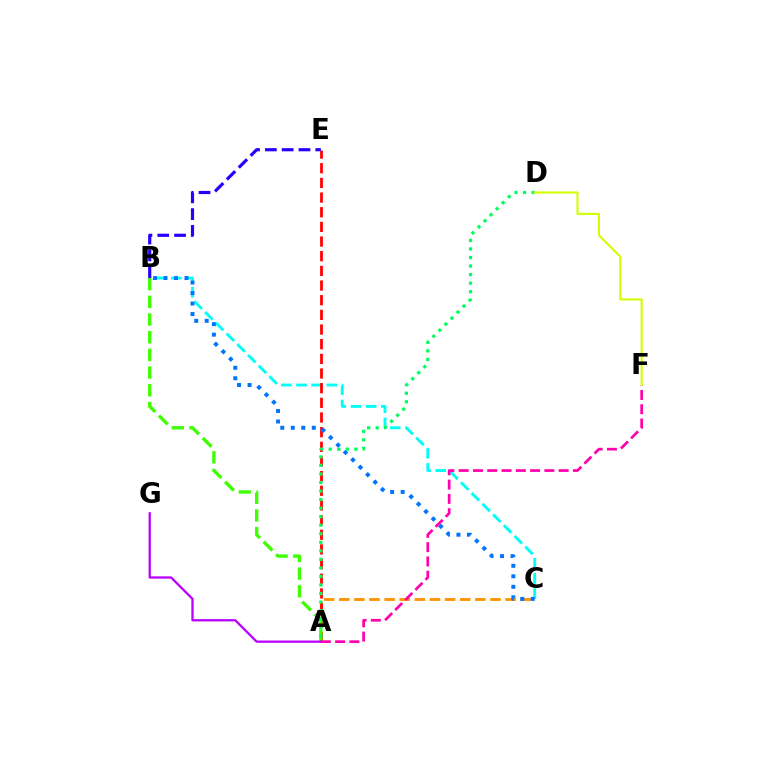{('B', 'C'): [{'color': '#00fff6', 'line_style': 'dashed', 'thickness': 2.06}, {'color': '#0074ff', 'line_style': 'dotted', 'thickness': 2.85}], ('A', 'C'): [{'color': '#ff9400', 'line_style': 'dashed', 'thickness': 2.05}], ('A', 'E'): [{'color': '#ff0000', 'line_style': 'dashed', 'thickness': 1.99}], ('A', 'B'): [{'color': '#3dff00', 'line_style': 'dashed', 'thickness': 2.4}], ('A', 'F'): [{'color': '#ff00ac', 'line_style': 'dashed', 'thickness': 1.94}], ('A', 'D'): [{'color': '#00ff5c', 'line_style': 'dotted', 'thickness': 2.32}], ('D', 'F'): [{'color': '#d1ff00', 'line_style': 'solid', 'thickness': 1.51}], ('B', 'E'): [{'color': '#2500ff', 'line_style': 'dashed', 'thickness': 2.28}], ('A', 'G'): [{'color': '#b900ff', 'line_style': 'solid', 'thickness': 1.65}]}